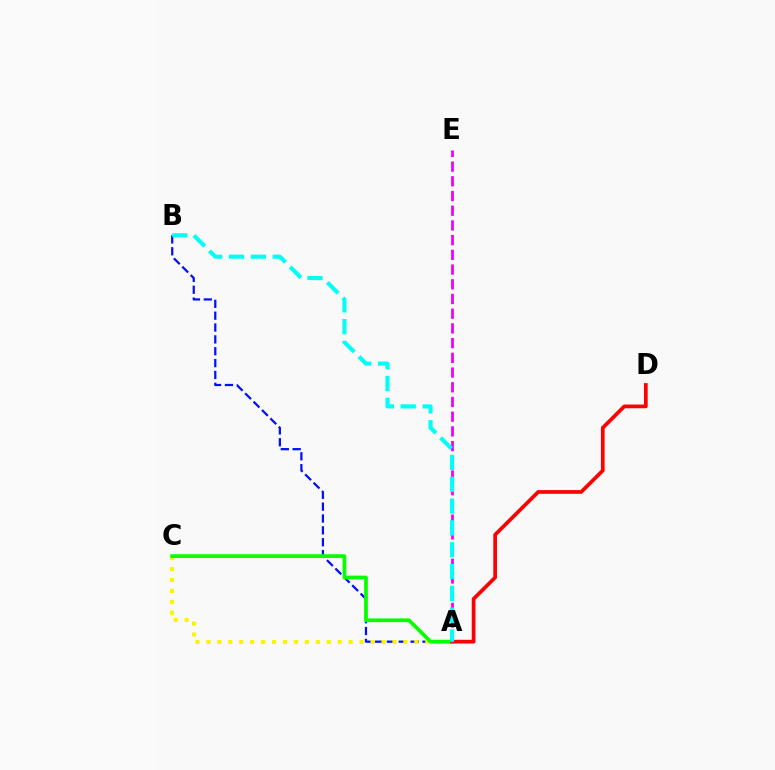{('A', 'B'): [{'color': '#0010ff', 'line_style': 'dashed', 'thickness': 1.61}, {'color': '#00fff6', 'line_style': 'dashed', 'thickness': 2.97}], ('A', 'C'): [{'color': '#fcf500', 'line_style': 'dotted', 'thickness': 2.97}, {'color': '#08ff00', 'line_style': 'solid', 'thickness': 2.7}], ('A', 'D'): [{'color': '#ff0000', 'line_style': 'solid', 'thickness': 2.67}], ('A', 'E'): [{'color': '#ee00ff', 'line_style': 'dashed', 'thickness': 2.0}]}